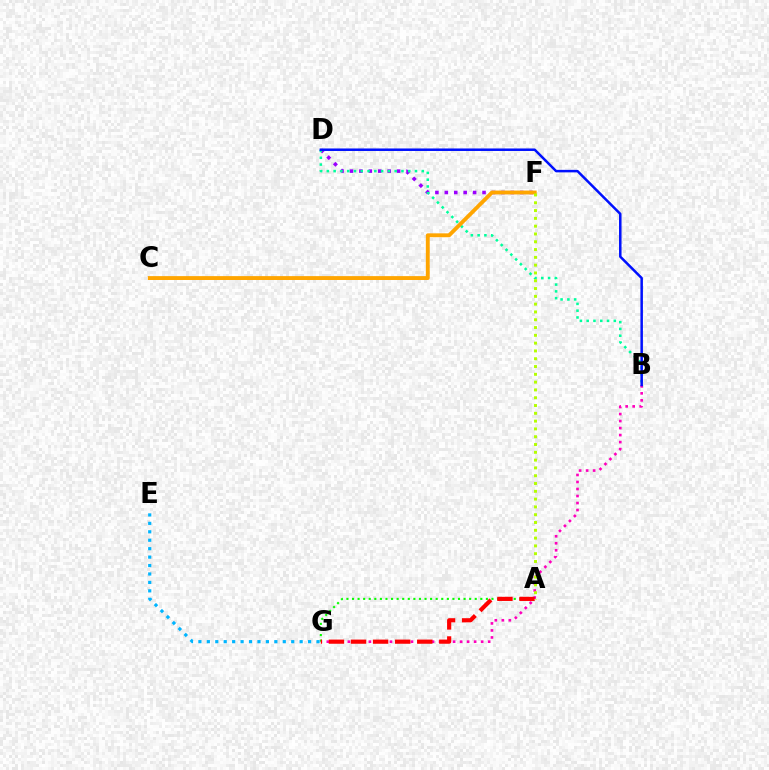{('D', 'F'): [{'color': '#9b00ff', 'line_style': 'dotted', 'thickness': 2.56}], ('B', 'D'): [{'color': '#00ff9d', 'line_style': 'dotted', 'thickness': 1.84}, {'color': '#0010ff', 'line_style': 'solid', 'thickness': 1.81}], ('B', 'G'): [{'color': '#ff00bd', 'line_style': 'dotted', 'thickness': 1.91}], ('A', 'G'): [{'color': '#08ff00', 'line_style': 'dotted', 'thickness': 1.52}, {'color': '#ff0000', 'line_style': 'dashed', 'thickness': 3.0}], ('C', 'F'): [{'color': '#ffa500', 'line_style': 'solid', 'thickness': 2.79}], ('A', 'F'): [{'color': '#b3ff00', 'line_style': 'dotted', 'thickness': 2.12}], ('E', 'G'): [{'color': '#00b5ff', 'line_style': 'dotted', 'thickness': 2.29}]}